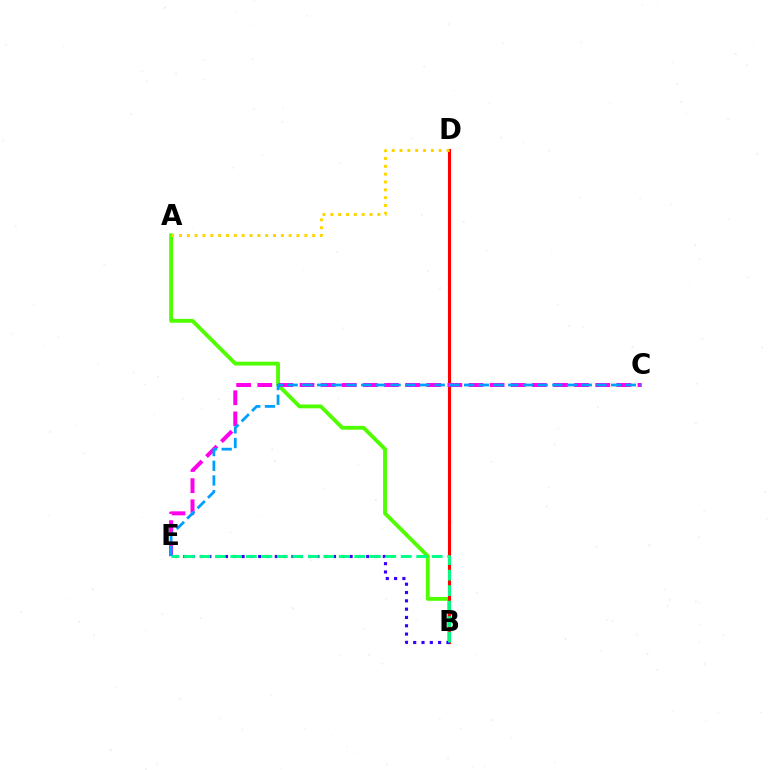{('A', 'B'): [{'color': '#4fff00', 'line_style': 'solid', 'thickness': 2.77}], ('B', 'D'): [{'color': '#ff0000', 'line_style': 'solid', 'thickness': 2.22}], ('B', 'E'): [{'color': '#3700ff', 'line_style': 'dotted', 'thickness': 2.26}, {'color': '#00ff86', 'line_style': 'dashed', 'thickness': 2.1}], ('C', 'E'): [{'color': '#ff00ed', 'line_style': 'dashed', 'thickness': 2.87}, {'color': '#009eff', 'line_style': 'dashed', 'thickness': 2.0}], ('A', 'D'): [{'color': '#ffd500', 'line_style': 'dotted', 'thickness': 2.13}]}